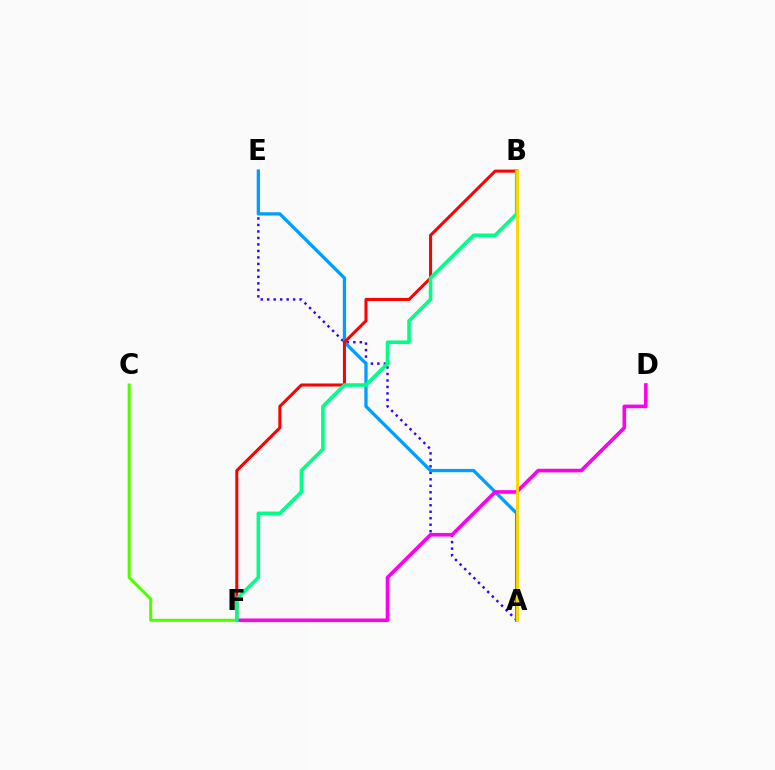{('C', 'F'): [{'color': '#4fff00', 'line_style': 'solid', 'thickness': 2.17}], ('A', 'E'): [{'color': '#3700ff', 'line_style': 'dotted', 'thickness': 1.76}, {'color': '#009eff', 'line_style': 'solid', 'thickness': 2.37}], ('B', 'F'): [{'color': '#ff0000', 'line_style': 'solid', 'thickness': 2.18}, {'color': '#00ff86', 'line_style': 'solid', 'thickness': 2.57}], ('D', 'F'): [{'color': '#ff00ed', 'line_style': 'solid', 'thickness': 2.59}], ('A', 'B'): [{'color': '#ffd500', 'line_style': 'solid', 'thickness': 2.08}]}